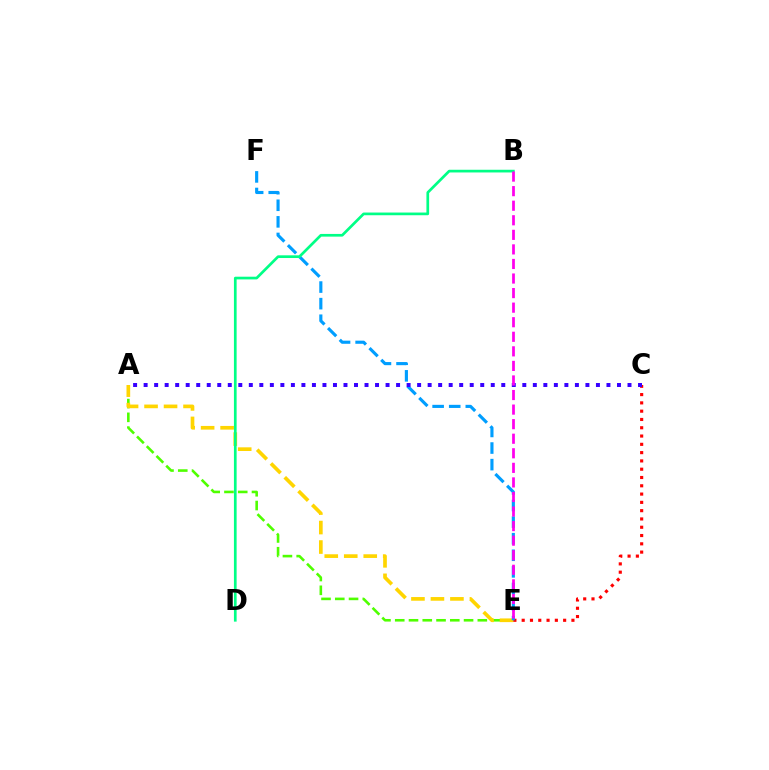{('A', 'E'): [{'color': '#4fff00', 'line_style': 'dashed', 'thickness': 1.87}, {'color': '#ffd500', 'line_style': 'dashed', 'thickness': 2.65}], ('C', 'E'): [{'color': '#ff0000', 'line_style': 'dotted', 'thickness': 2.25}], ('E', 'F'): [{'color': '#009eff', 'line_style': 'dashed', 'thickness': 2.25}], ('A', 'C'): [{'color': '#3700ff', 'line_style': 'dotted', 'thickness': 2.86}], ('B', 'D'): [{'color': '#00ff86', 'line_style': 'solid', 'thickness': 1.94}], ('B', 'E'): [{'color': '#ff00ed', 'line_style': 'dashed', 'thickness': 1.98}]}